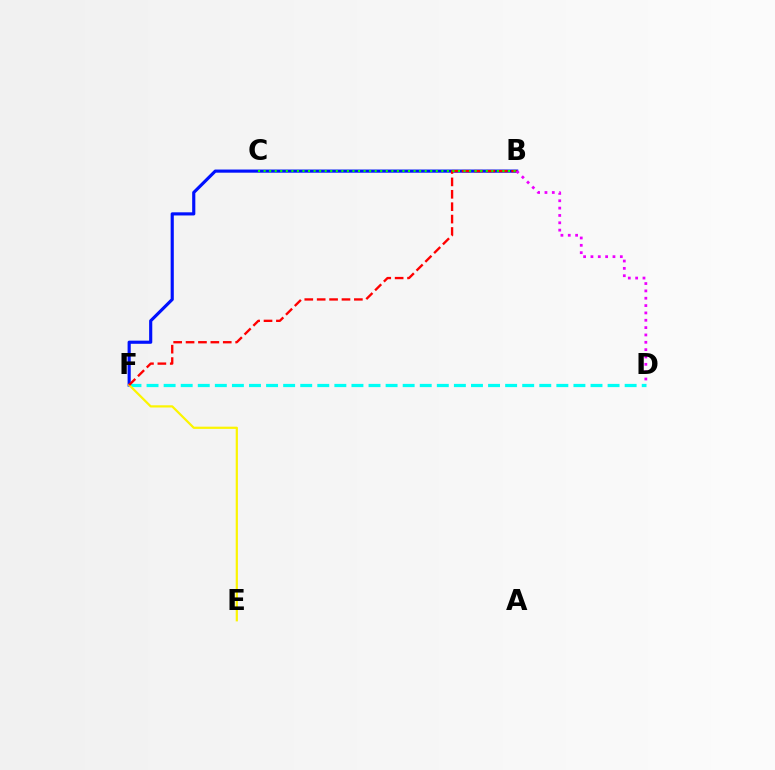{('D', 'F'): [{'color': '#00fff6', 'line_style': 'dashed', 'thickness': 2.32}], ('B', 'F'): [{'color': '#0010ff', 'line_style': 'solid', 'thickness': 2.27}, {'color': '#ff0000', 'line_style': 'dashed', 'thickness': 1.68}], ('E', 'F'): [{'color': '#fcf500', 'line_style': 'solid', 'thickness': 1.6}], ('B', 'C'): [{'color': '#08ff00', 'line_style': 'dotted', 'thickness': 1.51}], ('B', 'D'): [{'color': '#ee00ff', 'line_style': 'dotted', 'thickness': 2.0}]}